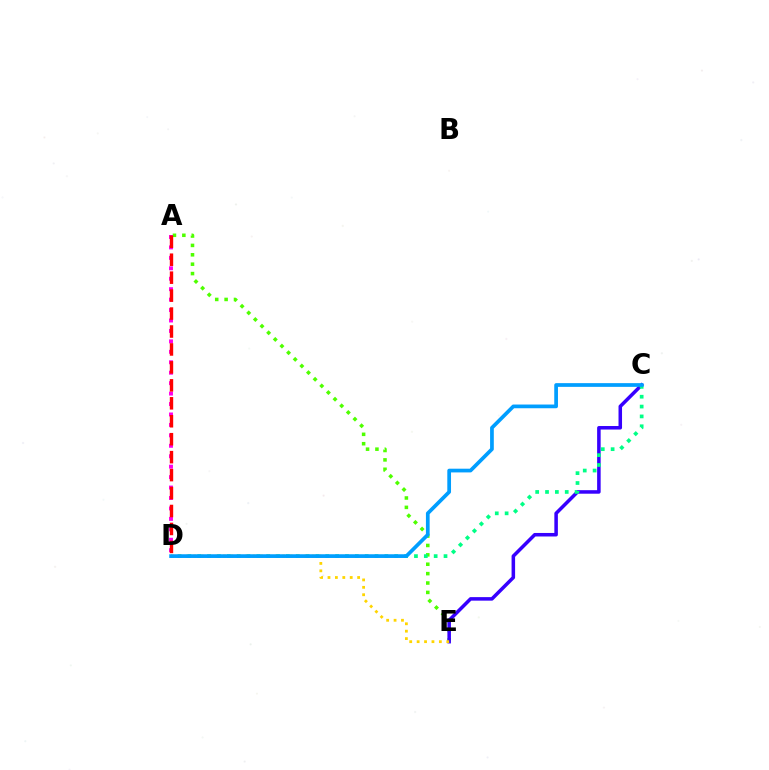{('A', 'E'): [{'color': '#4fff00', 'line_style': 'dotted', 'thickness': 2.55}], ('A', 'D'): [{'color': '#ff00ed', 'line_style': 'dotted', 'thickness': 2.84}, {'color': '#ff0000', 'line_style': 'dashed', 'thickness': 2.44}], ('C', 'E'): [{'color': '#3700ff', 'line_style': 'solid', 'thickness': 2.54}], ('C', 'D'): [{'color': '#00ff86', 'line_style': 'dotted', 'thickness': 2.68}, {'color': '#009eff', 'line_style': 'solid', 'thickness': 2.67}], ('D', 'E'): [{'color': '#ffd500', 'line_style': 'dotted', 'thickness': 2.01}]}